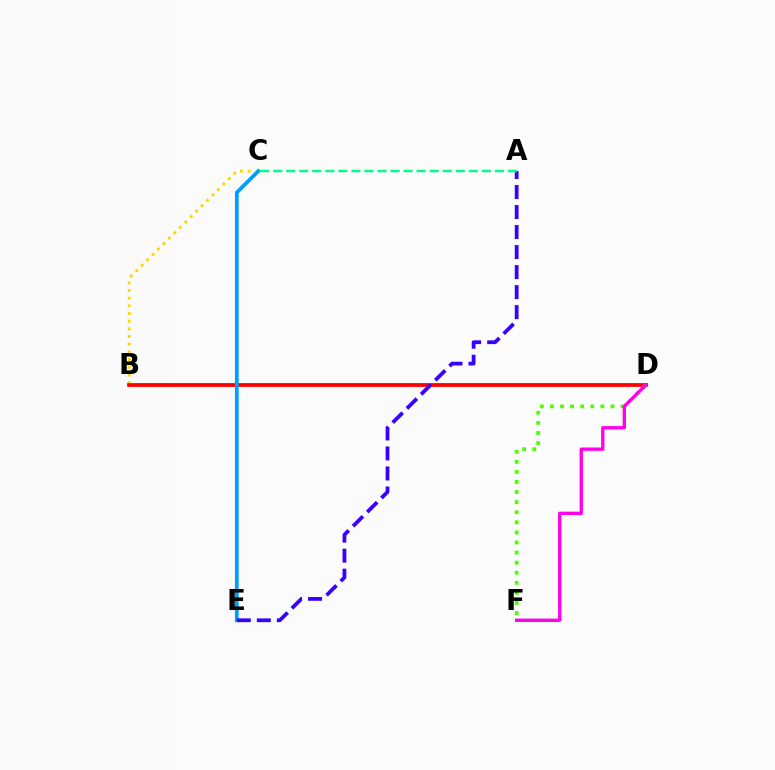{('B', 'C'): [{'color': '#ffd500', 'line_style': 'dotted', 'thickness': 2.09}], ('B', 'D'): [{'color': '#ff0000', 'line_style': 'solid', 'thickness': 2.71}], ('C', 'E'): [{'color': '#009eff', 'line_style': 'solid', 'thickness': 2.7}], ('D', 'F'): [{'color': '#4fff00', 'line_style': 'dotted', 'thickness': 2.74}, {'color': '#ff00ed', 'line_style': 'solid', 'thickness': 2.41}], ('A', 'E'): [{'color': '#3700ff', 'line_style': 'dashed', 'thickness': 2.72}], ('A', 'C'): [{'color': '#00ff86', 'line_style': 'dashed', 'thickness': 1.77}]}